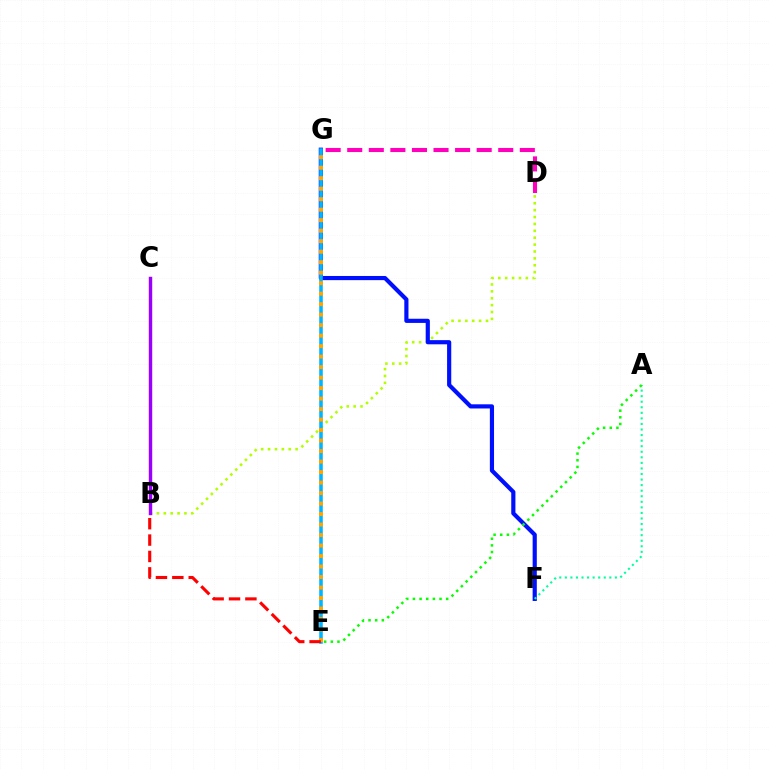{('B', 'D'): [{'color': '#b3ff00', 'line_style': 'dotted', 'thickness': 1.87}], ('F', 'G'): [{'color': '#0010ff', 'line_style': 'solid', 'thickness': 3.0}], ('E', 'G'): [{'color': '#00b5ff', 'line_style': 'solid', 'thickness': 2.56}, {'color': '#ffa500', 'line_style': 'dotted', 'thickness': 2.85}], ('A', 'F'): [{'color': '#00ff9d', 'line_style': 'dotted', 'thickness': 1.51}], ('A', 'E'): [{'color': '#08ff00', 'line_style': 'dotted', 'thickness': 1.81}], ('B', 'C'): [{'color': '#9b00ff', 'line_style': 'solid', 'thickness': 2.46}], ('D', 'G'): [{'color': '#ff00bd', 'line_style': 'dashed', 'thickness': 2.93}], ('B', 'E'): [{'color': '#ff0000', 'line_style': 'dashed', 'thickness': 2.23}]}